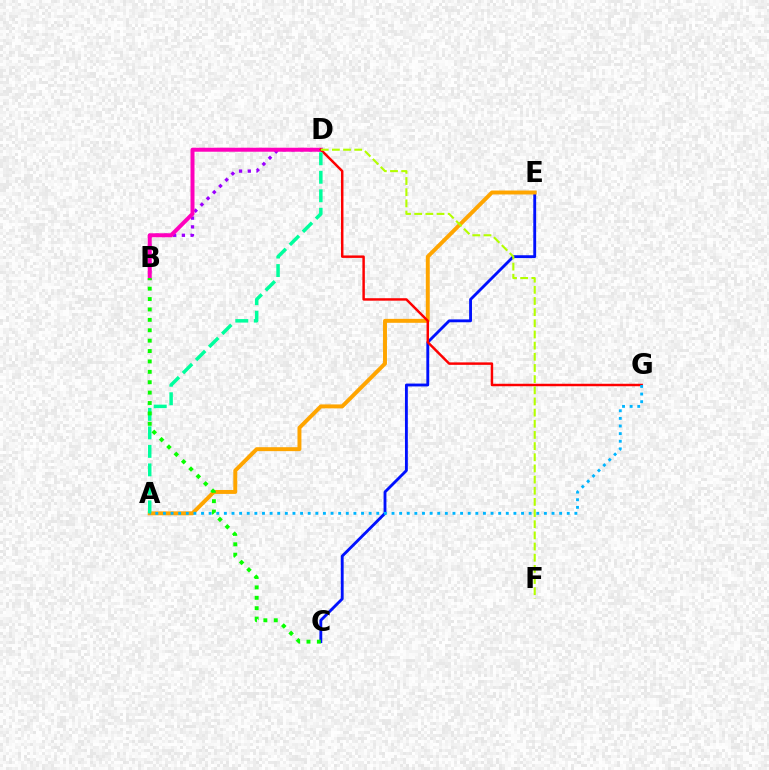{('C', 'E'): [{'color': '#0010ff', 'line_style': 'solid', 'thickness': 2.06}], ('B', 'D'): [{'color': '#9b00ff', 'line_style': 'dotted', 'thickness': 2.38}, {'color': '#ff00bd', 'line_style': 'solid', 'thickness': 2.87}], ('A', 'E'): [{'color': '#ffa500', 'line_style': 'solid', 'thickness': 2.84}], ('D', 'G'): [{'color': '#ff0000', 'line_style': 'solid', 'thickness': 1.78}], ('A', 'D'): [{'color': '#00ff9d', 'line_style': 'dashed', 'thickness': 2.51}], ('A', 'G'): [{'color': '#00b5ff', 'line_style': 'dotted', 'thickness': 2.07}], ('D', 'F'): [{'color': '#b3ff00', 'line_style': 'dashed', 'thickness': 1.52}], ('B', 'C'): [{'color': '#08ff00', 'line_style': 'dotted', 'thickness': 2.82}]}